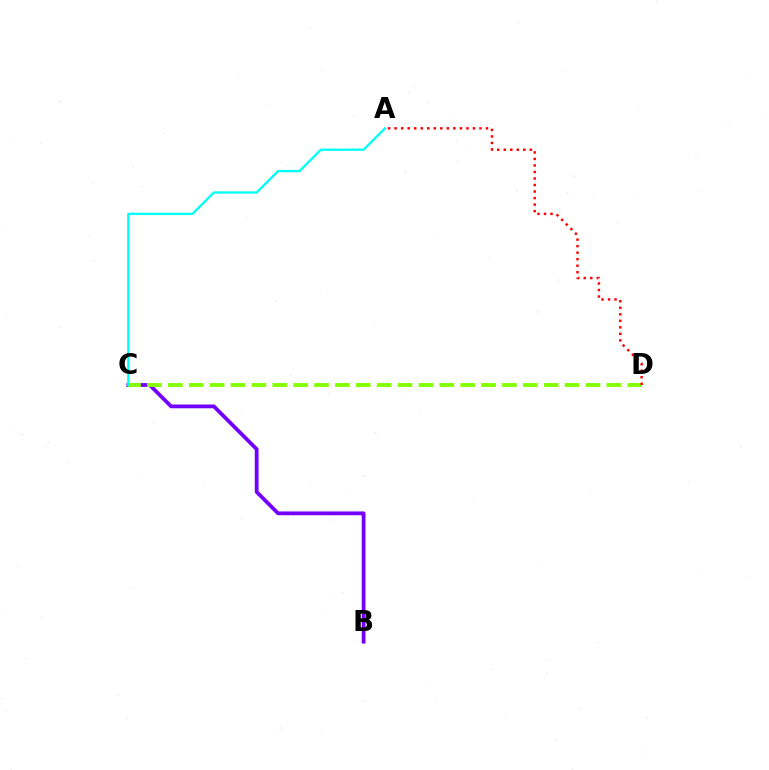{('B', 'C'): [{'color': '#7200ff', 'line_style': 'solid', 'thickness': 2.73}], ('C', 'D'): [{'color': '#84ff00', 'line_style': 'dashed', 'thickness': 2.84}], ('A', 'D'): [{'color': '#ff0000', 'line_style': 'dotted', 'thickness': 1.77}], ('A', 'C'): [{'color': '#00fff6', 'line_style': 'solid', 'thickness': 1.68}]}